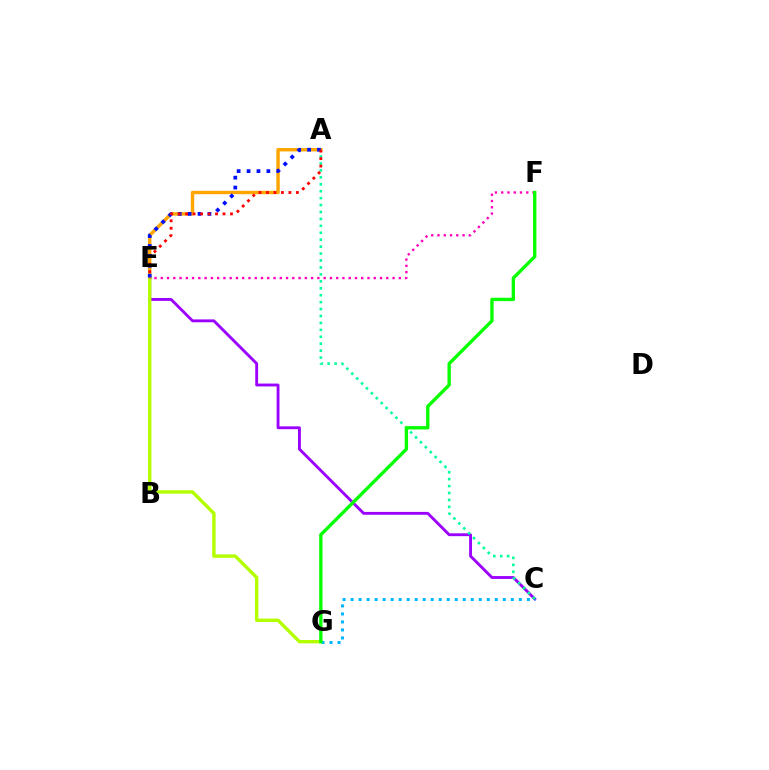{('A', 'E'): [{'color': '#ffa500', 'line_style': 'solid', 'thickness': 2.46}, {'color': '#0010ff', 'line_style': 'dotted', 'thickness': 2.69}, {'color': '#ff0000', 'line_style': 'dotted', 'thickness': 2.03}], ('C', 'E'): [{'color': '#9b00ff', 'line_style': 'solid', 'thickness': 2.06}], ('A', 'C'): [{'color': '#00ff9d', 'line_style': 'dotted', 'thickness': 1.88}], ('E', 'G'): [{'color': '#b3ff00', 'line_style': 'solid', 'thickness': 2.44}], ('C', 'G'): [{'color': '#00b5ff', 'line_style': 'dotted', 'thickness': 2.18}], ('E', 'F'): [{'color': '#ff00bd', 'line_style': 'dotted', 'thickness': 1.7}], ('F', 'G'): [{'color': '#08ff00', 'line_style': 'solid', 'thickness': 2.4}]}